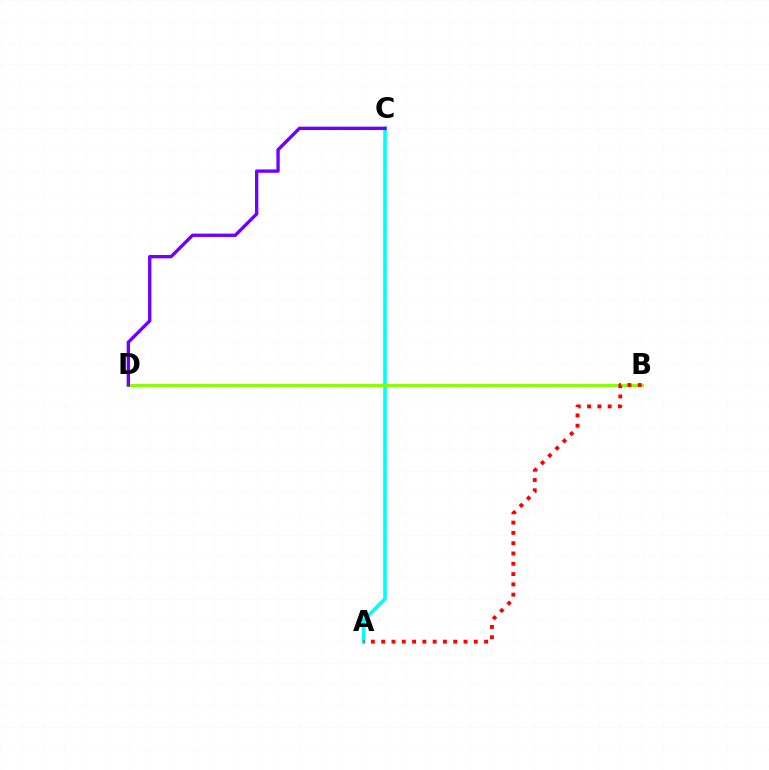{('A', 'C'): [{'color': '#00fff6', 'line_style': 'solid', 'thickness': 2.62}], ('B', 'D'): [{'color': '#84ff00', 'line_style': 'solid', 'thickness': 2.11}], ('C', 'D'): [{'color': '#7200ff', 'line_style': 'solid', 'thickness': 2.42}], ('A', 'B'): [{'color': '#ff0000', 'line_style': 'dotted', 'thickness': 2.8}]}